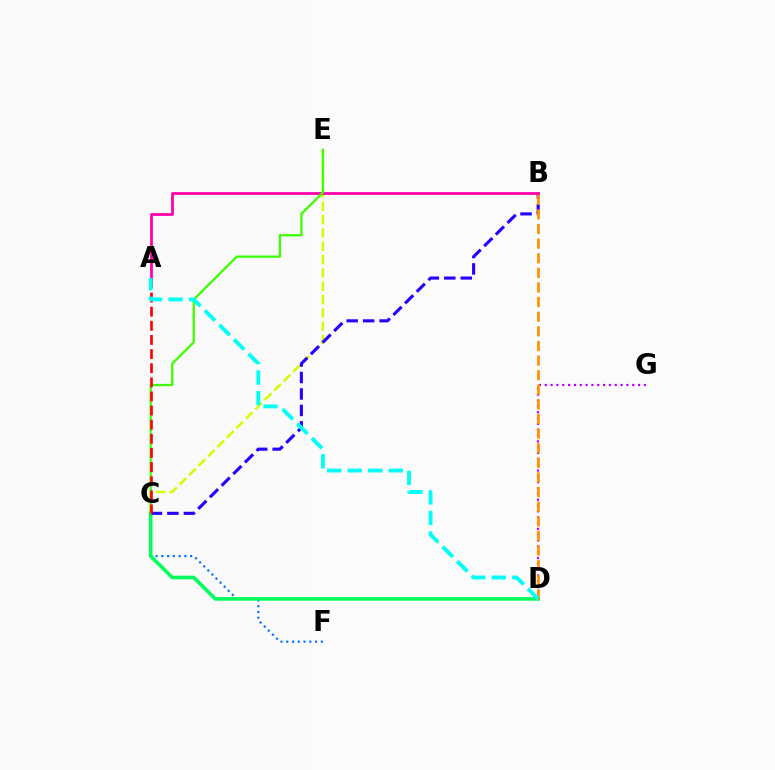{('C', 'E'): [{'color': '#d1ff00', 'line_style': 'dashed', 'thickness': 1.81}, {'color': '#3dff00', 'line_style': 'solid', 'thickness': 1.64}], ('C', 'F'): [{'color': '#0074ff', 'line_style': 'dotted', 'thickness': 1.56}], ('C', 'D'): [{'color': '#00ff5c', 'line_style': 'solid', 'thickness': 2.61}], ('B', 'C'): [{'color': '#2500ff', 'line_style': 'dashed', 'thickness': 2.24}], ('A', 'B'): [{'color': '#ff00ac', 'line_style': 'solid', 'thickness': 1.99}], ('D', 'G'): [{'color': '#b900ff', 'line_style': 'dotted', 'thickness': 1.58}], ('B', 'D'): [{'color': '#ff9400', 'line_style': 'dashed', 'thickness': 1.99}], ('A', 'C'): [{'color': '#ff0000', 'line_style': 'dashed', 'thickness': 1.92}], ('A', 'D'): [{'color': '#00fff6', 'line_style': 'dashed', 'thickness': 2.79}]}